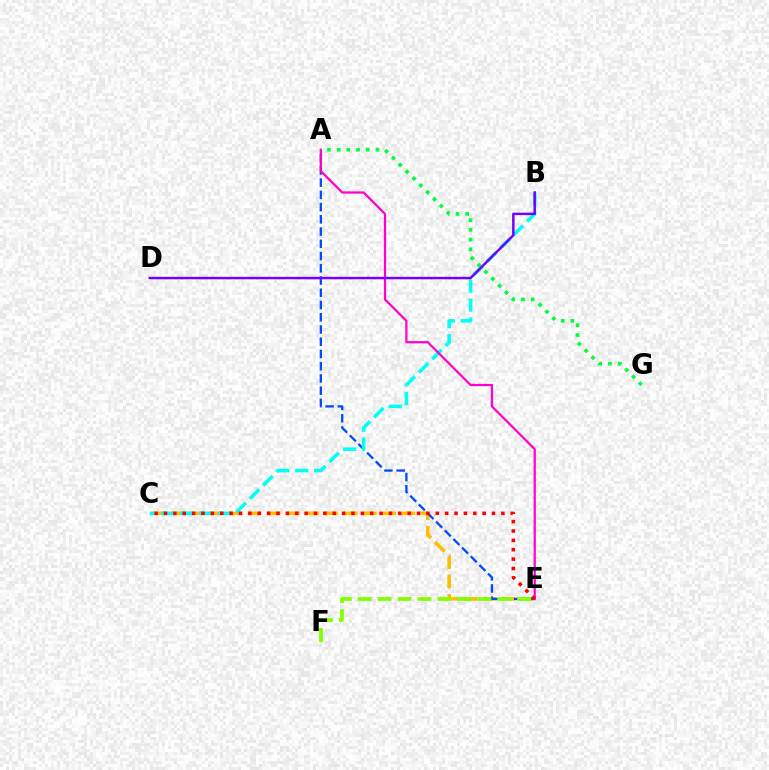{('C', 'E'): [{'color': '#ffbd00', 'line_style': 'dashed', 'thickness': 2.61}, {'color': '#ff0000', 'line_style': 'dotted', 'thickness': 2.55}], ('A', 'E'): [{'color': '#004bff', 'line_style': 'dashed', 'thickness': 1.66}, {'color': '#ff00cf', 'line_style': 'solid', 'thickness': 1.61}], ('B', 'C'): [{'color': '#00fff6', 'line_style': 'dashed', 'thickness': 2.57}], ('E', 'F'): [{'color': '#84ff00', 'line_style': 'dashed', 'thickness': 2.71}], ('B', 'D'): [{'color': '#7200ff', 'line_style': 'solid', 'thickness': 1.77}], ('A', 'G'): [{'color': '#00ff39', 'line_style': 'dotted', 'thickness': 2.63}]}